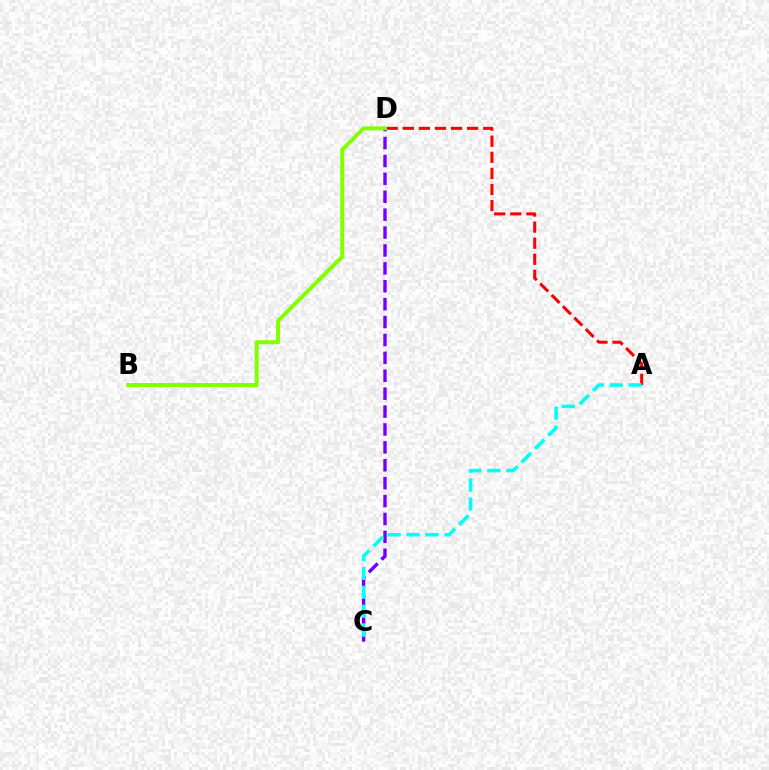{('A', 'D'): [{'color': '#ff0000', 'line_style': 'dashed', 'thickness': 2.19}], ('C', 'D'): [{'color': '#7200ff', 'line_style': 'dashed', 'thickness': 2.43}], ('B', 'D'): [{'color': '#84ff00', 'line_style': 'solid', 'thickness': 2.87}], ('A', 'C'): [{'color': '#00fff6', 'line_style': 'dashed', 'thickness': 2.57}]}